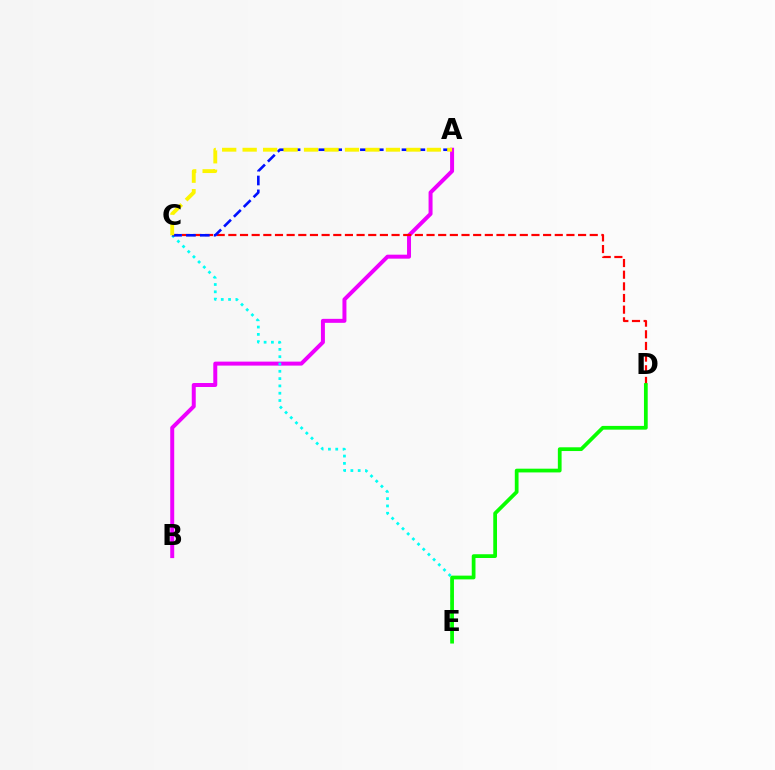{('A', 'B'): [{'color': '#ee00ff', 'line_style': 'solid', 'thickness': 2.86}], ('C', 'D'): [{'color': '#ff0000', 'line_style': 'dashed', 'thickness': 1.58}], ('C', 'E'): [{'color': '#00fff6', 'line_style': 'dotted', 'thickness': 1.99}], ('A', 'C'): [{'color': '#0010ff', 'line_style': 'dashed', 'thickness': 1.88}, {'color': '#fcf500', 'line_style': 'dashed', 'thickness': 2.78}], ('D', 'E'): [{'color': '#08ff00', 'line_style': 'solid', 'thickness': 2.7}]}